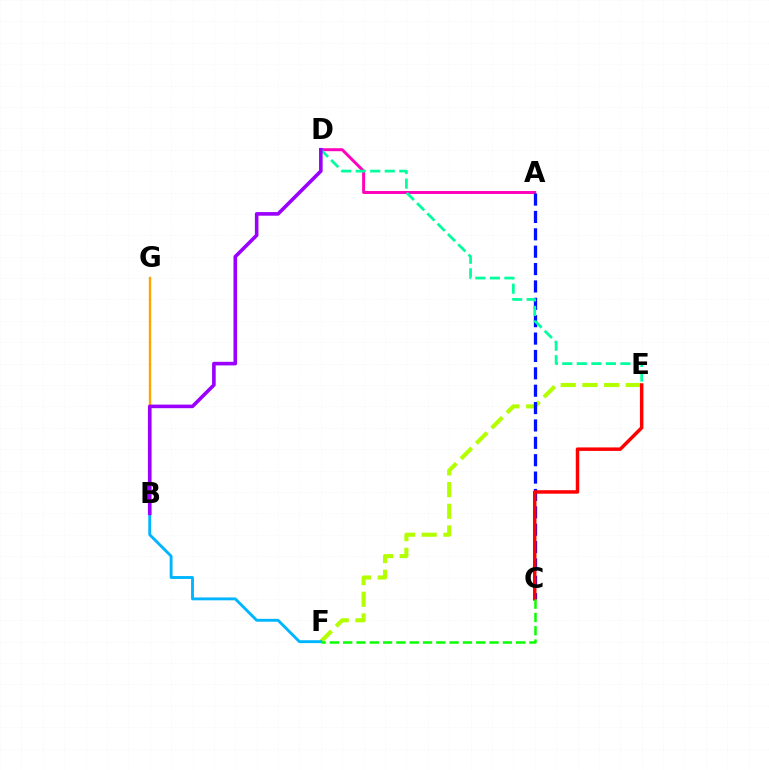{('A', 'D'): [{'color': '#ff00bd', 'line_style': 'solid', 'thickness': 2.13}], ('B', 'G'): [{'color': '#ffa500', 'line_style': 'solid', 'thickness': 1.71}], ('E', 'F'): [{'color': '#b3ff00', 'line_style': 'dashed', 'thickness': 2.95}], ('A', 'C'): [{'color': '#0010ff', 'line_style': 'dashed', 'thickness': 2.36}], ('B', 'F'): [{'color': '#00b5ff', 'line_style': 'solid', 'thickness': 2.07}], ('D', 'E'): [{'color': '#00ff9d', 'line_style': 'dashed', 'thickness': 1.98}], ('B', 'D'): [{'color': '#9b00ff', 'line_style': 'solid', 'thickness': 2.59}], ('C', 'E'): [{'color': '#ff0000', 'line_style': 'solid', 'thickness': 2.51}], ('C', 'F'): [{'color': '#08ff00', 'line_style': 'dashed', 'thickness': 1.81}]}